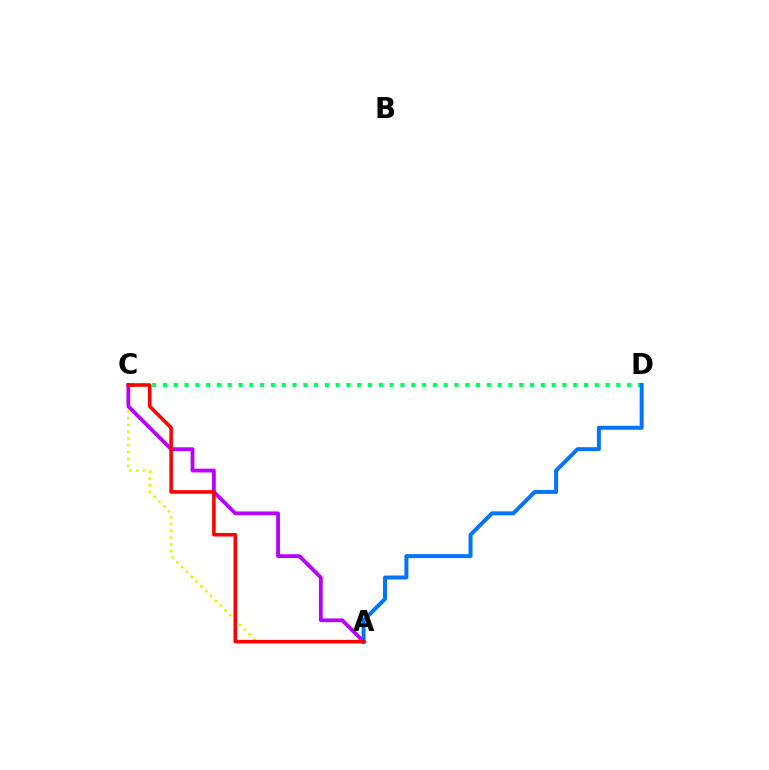{('A', 'C'): [{'color': '#d1ff00', 'line_style': 'dotted', 'thickness': 1.85}, {'color': '#b900ff', 'line_style': 'solid', 'thickness': 2.72}, {'color': '#ff0000', 'line_style': 'solid', 'thickness': 2.56}], ('C', 'D'): [{'color': '#00ff5c', 'line_style': 'dotted', 'thickness': 2.93}], ('A', 'D'): [{'color': '#0074ff', 'line_style': 'solid', 'thickness': 2.86}]}